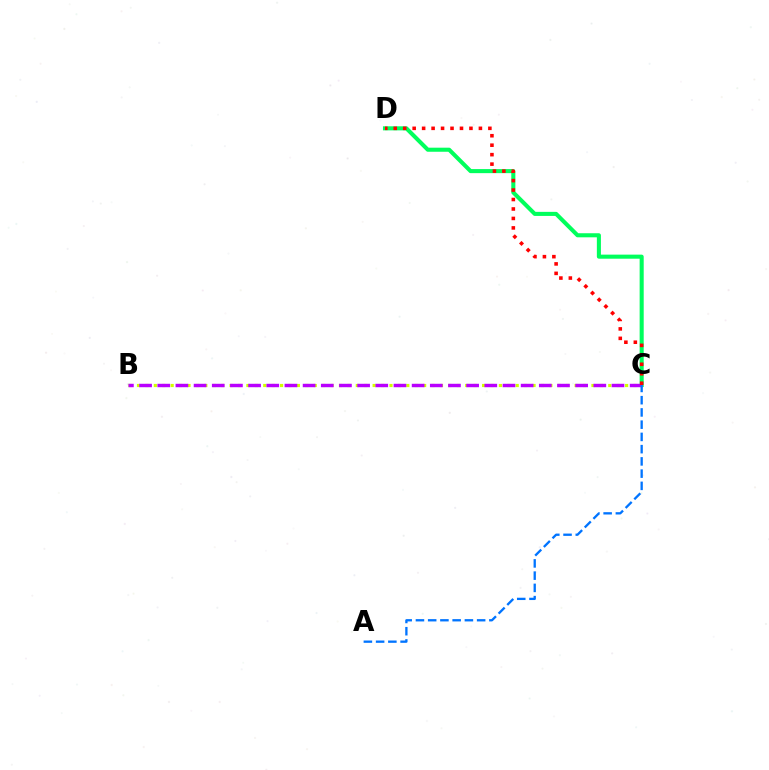{('C', 'D'): [{'color': '#00ff5c', 'line_style': 'solid', 'thickness': 2.93}, {'color': '#ff0000', 'line_style': 'dotted', 'thickness': 2.57}], ('B', 'C'): [{'color': '#d1ff00', 'line_style': 'dotted', 'thickness': 2.29}, {'color': '#b900ff', 'line_style': 'dashed', 'thickness': 2.47}], ('A', 'C'): [{'color': '#0074ff', 'line_style': 'dashed', 'thickness': 1.66}]}